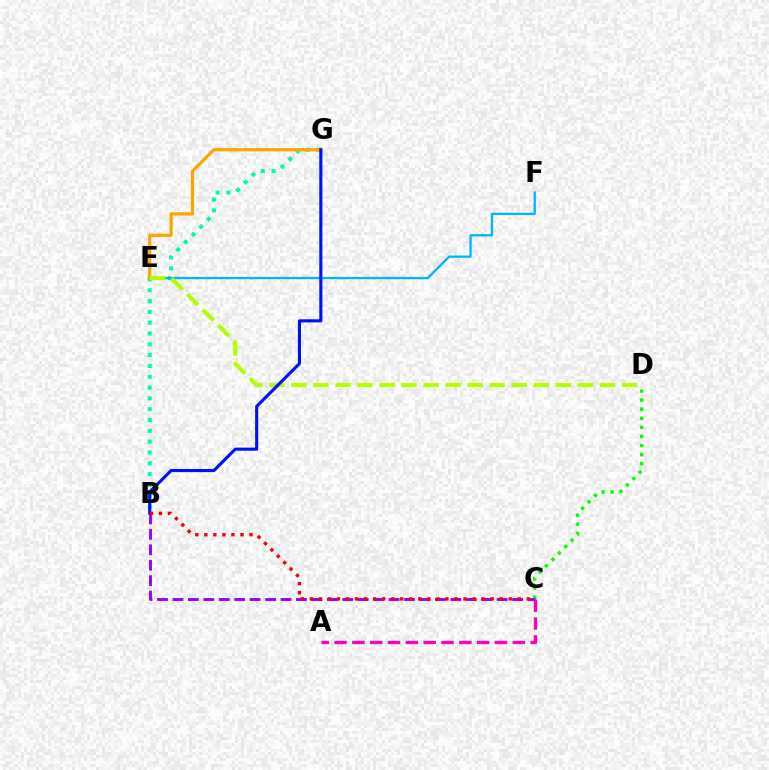{('B', 'G'): [{'color': '#00ff9d', 'line_style': 'dotted', 'thickness': 2.94}, {'color': '#0010ff', 'line_style': 'solid', 'thickness': 2.24}], ('E', 'F'): [{'color': '#00b5ff', 'line_style': 'solid', 'thickness': 1.66}], ('C', 'D'): [{'color': '#08ff00', 'line_style': 'dotted', 'thickness': 2.46}], ('E', 'G'): [{'color': '#ffa500', 'line_style': 'solid', 'thickness': 2.34}], ('B', 'C'): [{'color': '#9b00ff', 'line_style': 'dashed', 'thickness': 2.1}, {'color': '#ff0000', 'line_style': 'dotted', 'thickness': 2.46}], ('D', 'E'): [{'color': '#b3ff00', 'line_style': 'dashed', 'thickness': 2.99}], ('A', 'C'): [{'color': '#ff00bd', 'line_style': 'dashed', 'thickness': 2.42}]}